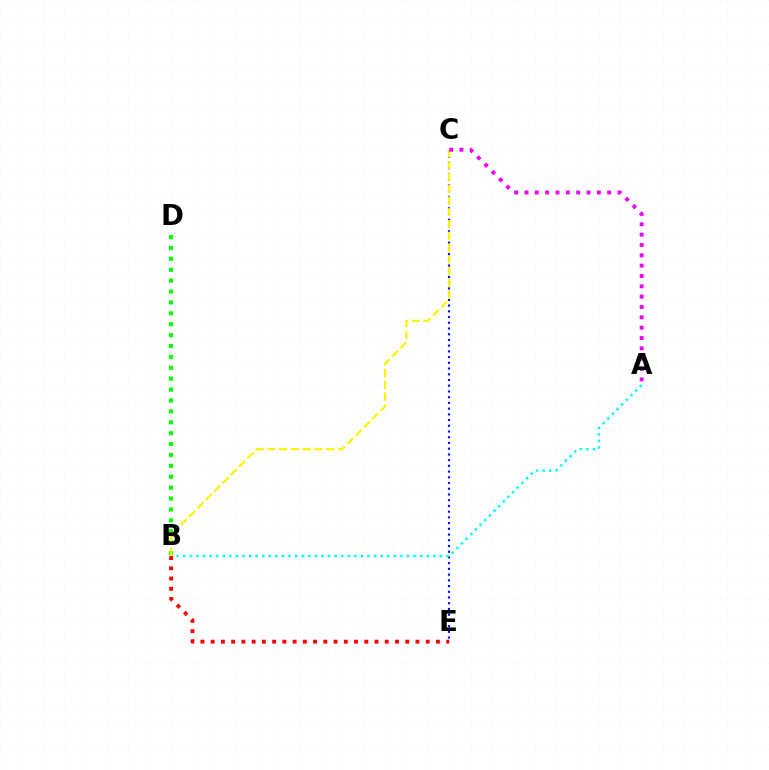{('B', 'D'): [{'color': '#08ff00', 'line_style': 'dotted', 'thickness': 2.96}], ('C', 'E'): [{'color': '#0010ff', 'line_style': 'dotted', 'thickness': 1.56}], ('A', 'B'): [{'color': '#00fff6', 'line_style': 'dotted', 'thickness': 1.79}], ('B', 'C'): [{'color': '#fcf500', 'line_style': 'dashed', 'thickness': 1.6}], ('A', 'C'): [{'color': '#ee00ff', 'line_style': 'dotted', 'thickness': 2.81}], ('B', 'E'): [{'color': '#ff0000', 'line_style': 'dotted', 'thickness': 2.78}]}